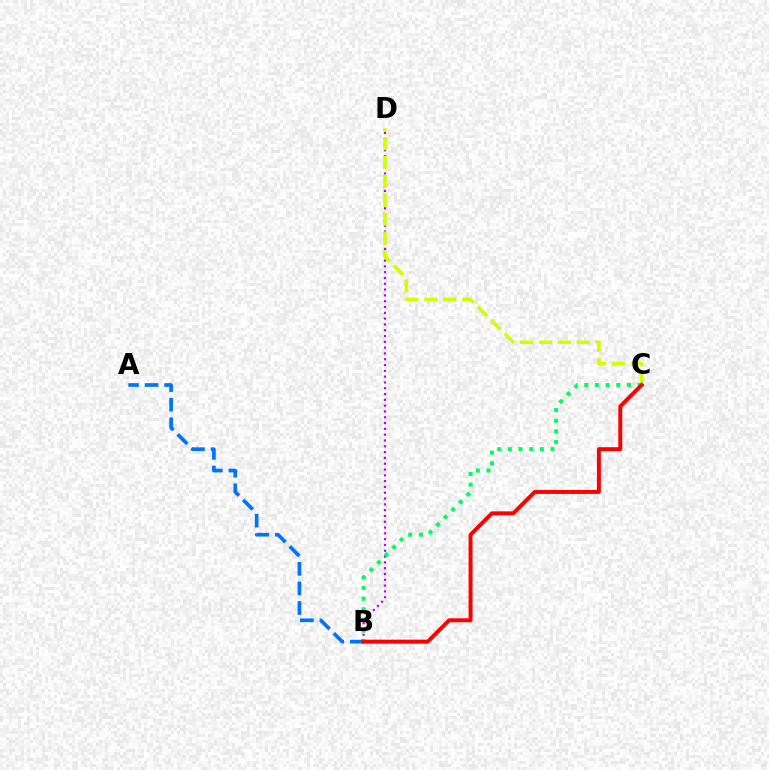{('B', 'D'): [{'color': '#b900ff', 'line_style': 'dotted', 'thickness': 1.58}], ('B', 'C'): [{'color': '#00ff5c', 'line_style': 'dotted', 'thickness': 2.9}, {'color': '#ff0000', 'line_style': 'solid', 'thickness': 2.85}], ('C', 'D'): [{'color': '#d1ff00', 'line_style': 'dashed', 'thickness': 2.57}], ('A', 'B'): [{'color': '#0074ff', 'line_style': 'dashed', 'thickness': 2.66}]}